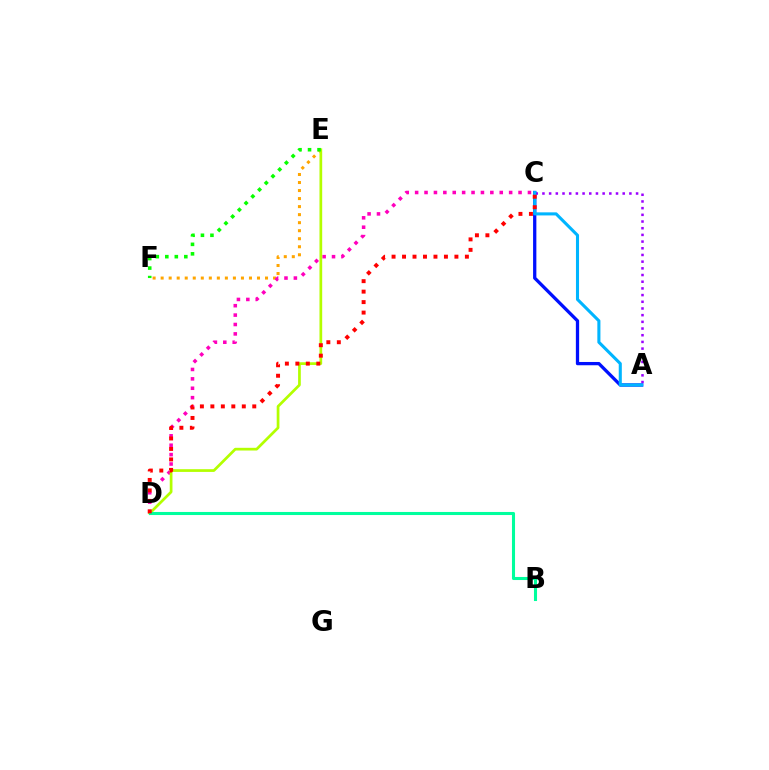{('A', 'C'): [{'color': '#9b00ff', 'line_style': 'dotted', 'thickness': 1.82}, {'color': '#0010ff', 'line_style': 'solid', 'thickness': 2.36}, {'color': '#00b5ff', 'line_style': 'solid', 'thickness': 2.22}], ('E', 'F'): [{'color': '#ffa500', 'line_style': 'dotted', 'thickness': 2.18}, {'color': '#08ff00', 'line_style': 'dotted', 'thickness': 2.58}], ('C', 'D'): [{'color': '#ff00bd', 'line_style': 'dotted', 'thickness': 2.55}, {'color': '#ff0000', 'line_style': 'dotted', 'thickness': 2.85}], ('D', 'E'): [{'color': '#b3ff00', 'line_style': 'solid', 'thickness': 1.96}], ('B', 'D'): [{'color': '#00ff9d', 'line_style': 'solid', 'thickness': 2.21}]}